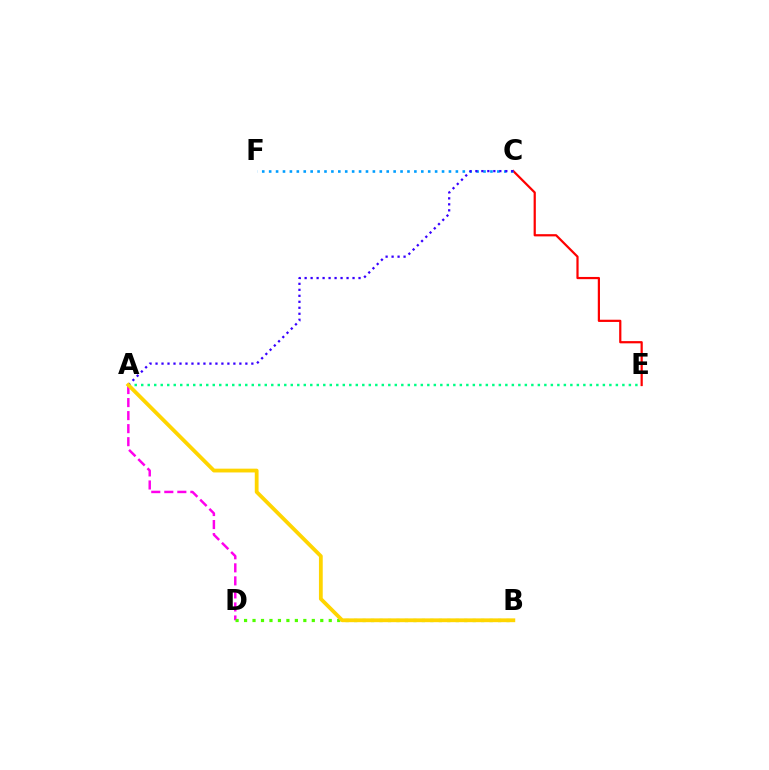{('A', 'E'): [{'color': '#00ff86', 'line_style': 'dotted', 'thickness': 1.77}], ('C', 'E'): [{'color': '#ff0000', 'line_style': 'solid', 'thickness': 1.6}], ('C', 'F'): [{'color': '#009eff', 'line_style': 'dotted', 'thickness': 1.88}], ('A', 'C'): [{'color': '#3700ff', 'line_style': 'dotted', 'thickness': 1.63}], ('A', 'D'): [{'color': '#ff00ed', 'line_style': 'dashed', 'thickness': 1.77}], ('B', 'D'): [{'color': '#4fff00', 'line_style': 'dotted', 'thickness': 2.3}], ('A', 'B'): [{'color': '#ffd500', 'line_style': 'solid', 'thickness': 2.73}]}